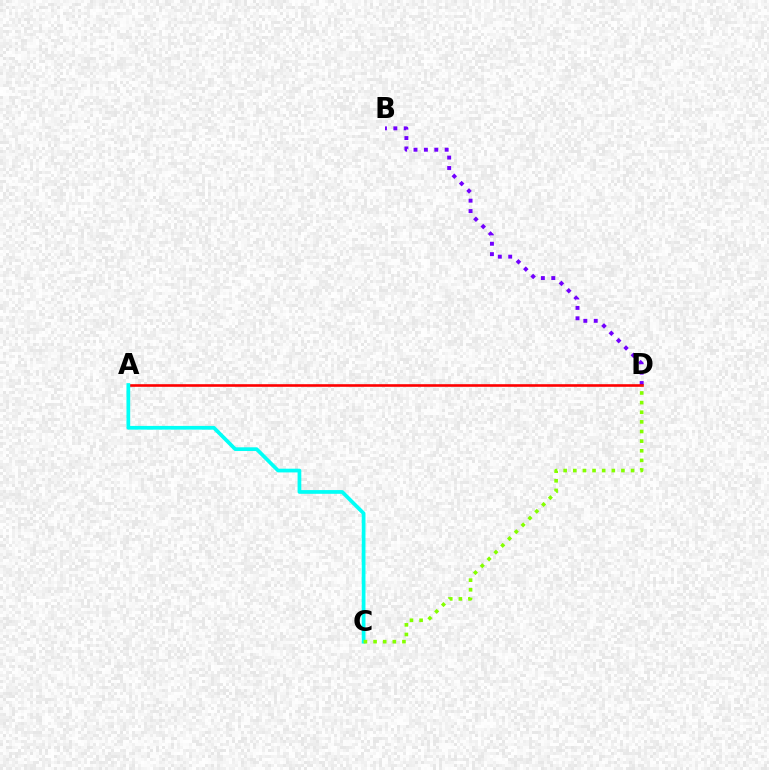{('B', 'D'): [{'color': '#7200ff', 'line_style': 'dotted', 'thickness': 2.82}], ('A', 'D'): [{'color': '#ff0000', 'line_style': 'solid', 'thickness': 1.89}], ('A', 'C'): [{'color': '#00fff6', 'line_style': 'solid', 'thickness': 2.68}], ('C', 'D'): [{'color': '#84ff00', 'line_style': 'dotted', 'thickness': 2.62}]}